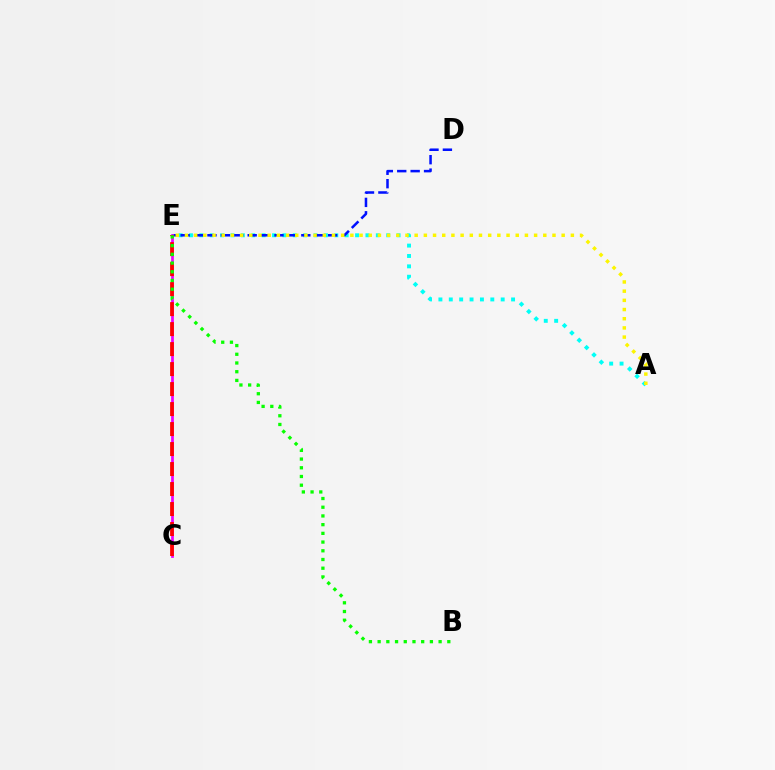{('A', 'E'): [{'color': '#00fff6', 'line_style': 'dotted', 'thickness': 2.82}, {'color': '#fcf500', 'line_style': 'dotted', 'thickness': 2.5}], ('D', 'E'): [{'color': '#0010ff', 'line_style': 'dashed', 'thickness': 1.82}], ('C', 'E'): [{'color': '#ee00ff', 'line_style': 'solid', 'thickness': 1.98}, {'color': '#ff0000', 'line_style': 'dashed', 'thickness': 2.72}], ('B', 'E'): [{'color': '#08ff00', 'line_style': 'dotted', 'thickness': 2.37}]}